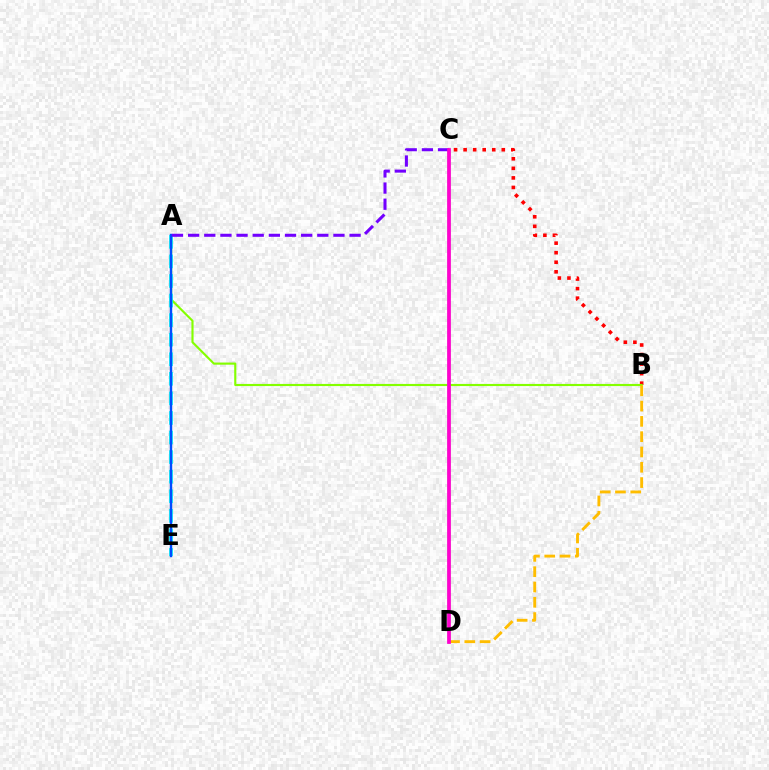{('B', 'C'): [{'color': '#ff0000', 'line_style': 'dotted', 'thickness': 2.59}], ('A', 'B'): [{'color': '#84ff00', 'line_style': 'solid', 'thickness': 1.54}], ('B', 'D'): [{'color': '#ffbd00', 'line_style': 'dashed', 'thickness': 2.08}], ('A', 'E'): [{'color': '#00fff6', 'line_style': 'dashed', 'thickness': 2.66}, {'color': '#004bff', 'line_style': 'solid', 'thickness': 1.75}], ('C', 'D'): [{'color': '#00ff39', 'line_style': 'solid', 'thickness': 1.67}, {'color': '#ff00cf', 'line_style': 'solid', 'thickness': 2.69}], ('A', 'C'): [{'color': '#7200ff', 'line_style': 'dashed', 'thickness': 2.19}]}